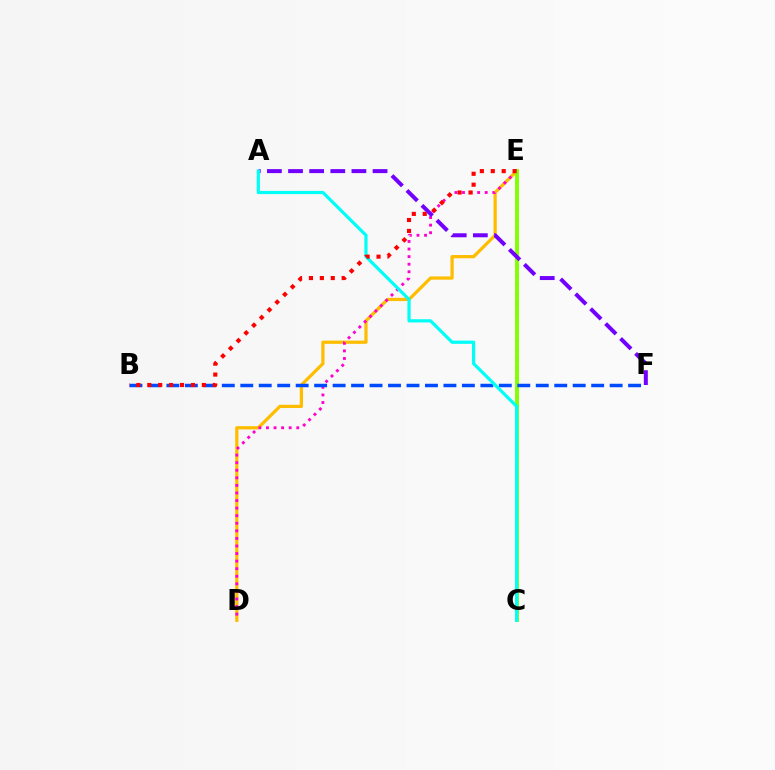{('C', 'E'): [{'color': '#00ff39', 'line_style': 'dotted', 'thickness': 2.54}, {'color': '#84ff00', 'line_style': 'solid', 'thickness': 2.8}], ('D', 'E'): [{'color': '#ffbd00', 'line_style': 'solid', 'thickness': 2.33}, {'color': '#ff00cf', 'line_style': 'dotted', 'thickness': 2.06}], ('B', 'F'): [{'color': '#004bff', 'line_style': 'dashed', 'thickness': 2.51}], ('A', 'F'): [{'color': '#7200ff', 'line_style': 'dashed', 'thickness': 2.87}], ('A', 'C'): [{'color': '#00fff6', 'line_style': 'solid', 'thickness': 2.31}], ('B', 'E'): [{'color': '#ff0000', 'line_style': 'dotted', 'thickness': 2.97}]}